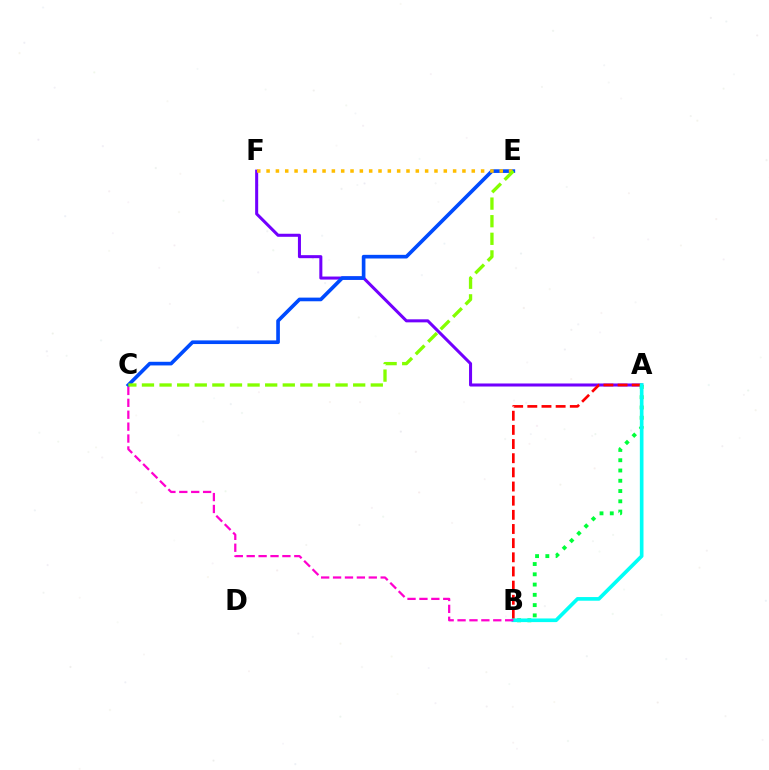{('A', 'F'): [{'color': '#7200ff', 'line_style': 'solid', 'thickness': 2.19}], ('C', 'E'): [{'color': '#004bff', 'line_style': 'solid', 'thickness': 2.63}, {'color': '#84ff00', 'line_style': 'dashed', 'thickness': 2.39}], ('A', 'B'): [{'color': '#ff0000', 'line_style': 'dashed', 'thickness': 1.92}, {'color': '#00ff39', 'line_style': 'dotted', 'thickness': 2.79}, {'color': '#00fff6', 'line_style': 'solid', 'thickness': 2.63}], ('E', 'F'): [{'color': '#ffbd00', 'line_style': 'dotted', 'thickness': 2.53}], ('B', 'C'): [{'color': '#ff00cf', 'line_style': 'dashed', 'thickness': 1.62}]}